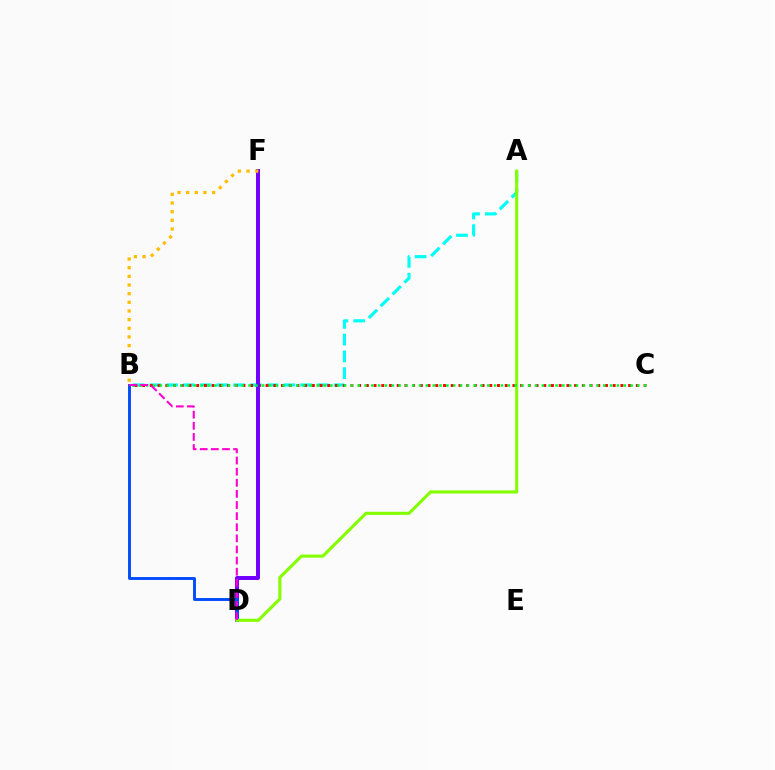{('A', 'B'): [{'color': '#00fff6', 'line_style': 'dashed', 'thickness': 2.27}], ('B', 'C'): [{'color': '#ff0000', 'line_style': 'dotted', 'thickness': 2.1}, {'color': '#00ff39', 'line_style': 'dotted', 'thickness': 1.85}], ('D', 'F'): [{'color': '#7200ff', 'line_style': 'solid', 'thickness': 2.86}], ('B', 'F'): [{'color': '#ffbd00', 'line_style': 'dotted', 'thickness': 2.35}], ('B', 'D'): [{'color': '#004bff', 'line_style': 'solid', 'thickness': 2.08}, {'color': '#ff00cf', 'line_style': 'dashed', 'thickness': 1.51}], ('A', 'D'): [{'color': '#84ff00', 'line_style': 'solid', 'thickness': 2.23}]}